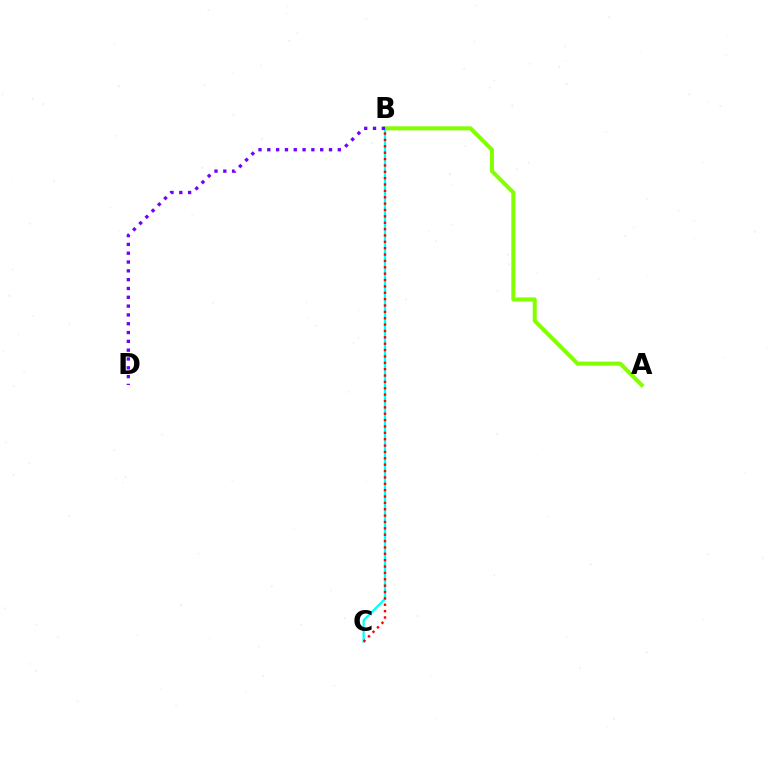{('A', 'B'): [{'color': '#84ff00', 'line_style': 'solid', 'thickness': 2.91}], ('B', 'C'): [{'color': '#00fff6', 'line_style': 'solid', 'thickness': 1.57}, {'color': '#ff0000', 'line_style': 'dotted', 'thickness': 1.73}], ('B', 'D'): [{'color': '#7200ff', 'line_style': 'dotted', 'thickness': 2.39}]}